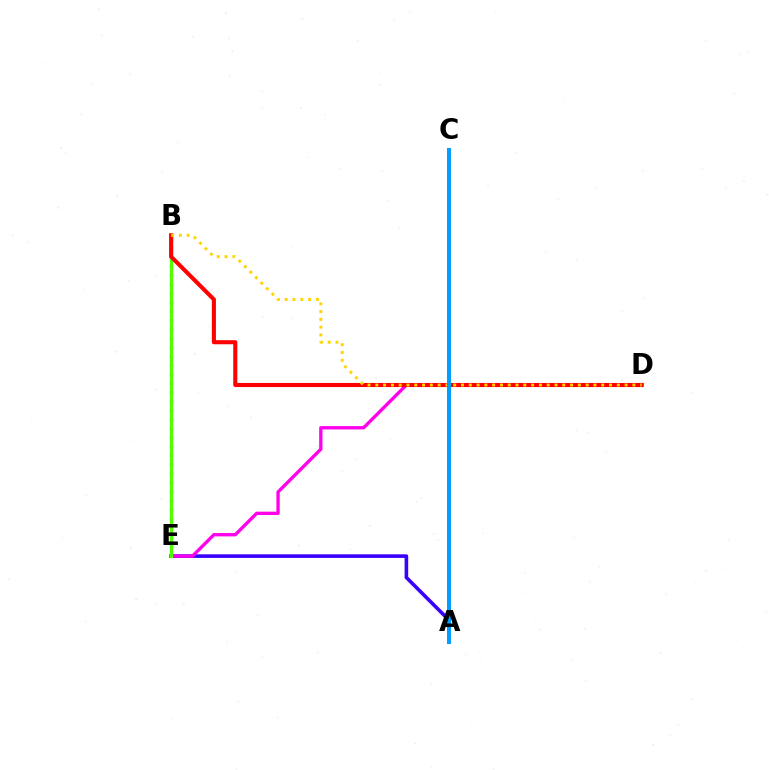{('A', 'E'): [{'color': '#3700ff', 'line_style': 'solid', 'thickness': 2.59}], ('D', 'E'): [{'color': '#ff00ed', 'line_style': 'solid', 'thickness': 2.4}], ('B', 'E'): [{'color': '#00ff86', 'line_style': 'dotted', 'thickness': 2.45}, {'color': '#4fff00', 'line_style': 'solid', 'thickness': 2.38}], ('B', 'D'): [{'color': '#ff0000', 'line_style': 'solid', 'thickness': 2.94}, {'color': '#ffd500', 'line_style': 'dotted', 'thickness': 2.12}], ('A', 'C'): [{'color': '#009eff', 'line_style': 'solid', 'thickness': 2.87}]}